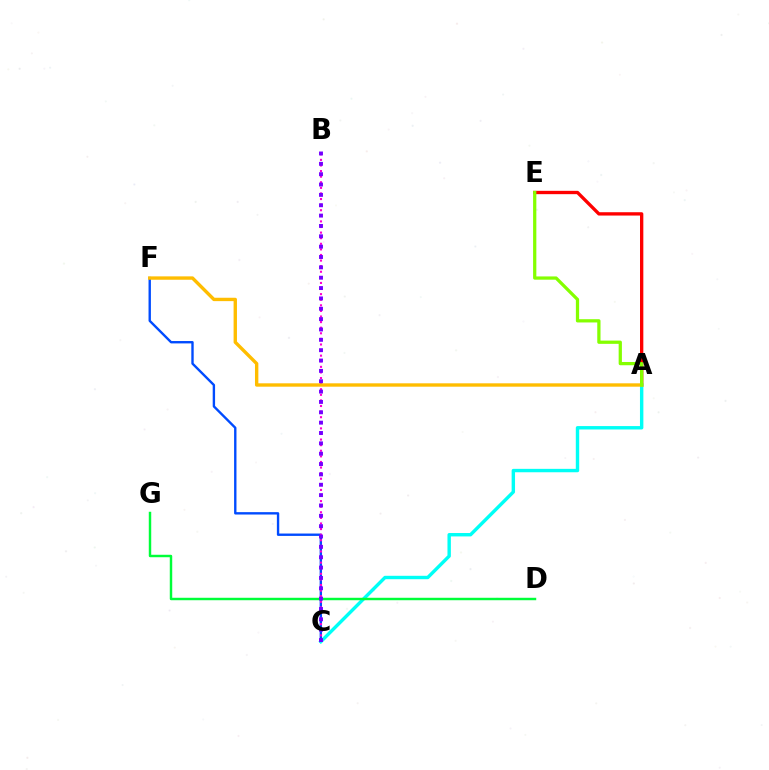{('C', 'F'): [{'color': '#004bff', 'line_style': 'solid', 'thickness': 1.71}], ('A', 'E'): [{'color': '#ff0000', 'line_style': 'solid', 'thickness': 2.4}, {'color': '#84ff00', 'line_style': 'solid', 'thickness': 2.34}], ('B', 'C'): [{'color': '#ff00cf', 'line_style': 'dotted', 'thickness': 1.52}, {'color': '#7200ff', 'line_style': 'dotted', 'thickness': 2.81}], ('A', 'C'): [{'color': '#00fff6', 'line_style': 'solid', 'thickness': 2.45}], ('D', 'G'): [{'color': '#00ff39', 'line_style': 'solid', 'thickness': 1.76}], ('A', 'F'): [{'color': '#ffbd00', 'line_style': 'solid', 'thickness': 2.43}]}